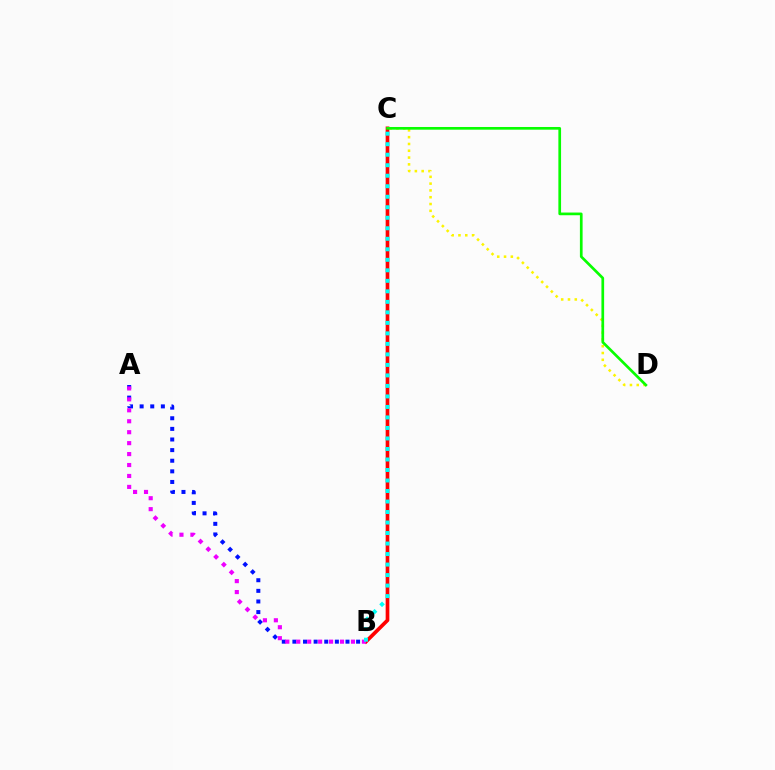{('C', 'D'): [{'color': '#fcf500', 'line_style': 'dotted', 'thickness': 1.85}, {'color': '#08ff00', 'line_style': 'solid', 'thickness': 1.94}], ('B', 'C'): [{'color': '#ff0000', 'line_style': 'solid', 'thickness': 2.65}, {'color': '#00fff6', 'line_style': 'dotted', 'thickness': 2.86}], ('A', 'B'): [{'color': '#0010ff', 'line_style': 'dotted', 'thickness': 2.88}, {'color': '#ee00ff', 'line_style': 'dotted', 'thickness': 2.97}]}